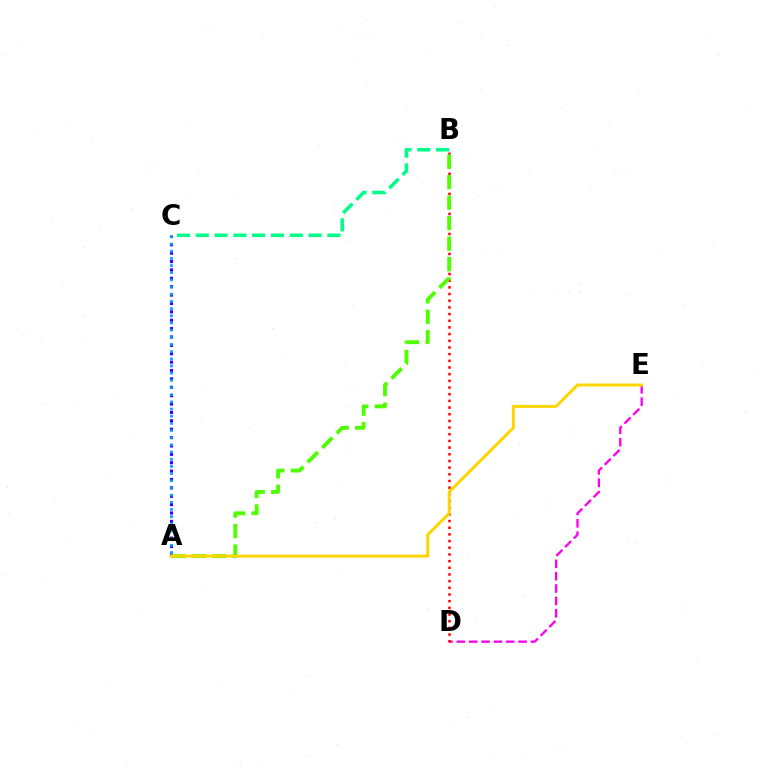{('A', 'C'): [{'color': '#3700ff', 'line_style': 'dotted', 'thickness': 2.28}, {'color': '#009eff', 'line_style': 'dotted', 'thickness': 1.95}], ('D', 'E'): [{'color': '#ff00ed', 'line_style': 'dashed', 'thickness': 1.68}], ('B', 'C'): [{'color': '#00ff86', 'line_style': 'dashed', 'thickness': 2.55}], ('B', 'D'): [{'color': '#ff0000', 'line_style': 'dotted', 'thickness': 1.81}], ('A', 'B'): [{'color': '#4fff00', 'line_style': 'dashed', 'thickness': 2.79}], ('A', 'E'): [{'color': '#ffd500', 'line_style': 'solid', 'thickness': 2.15}]}